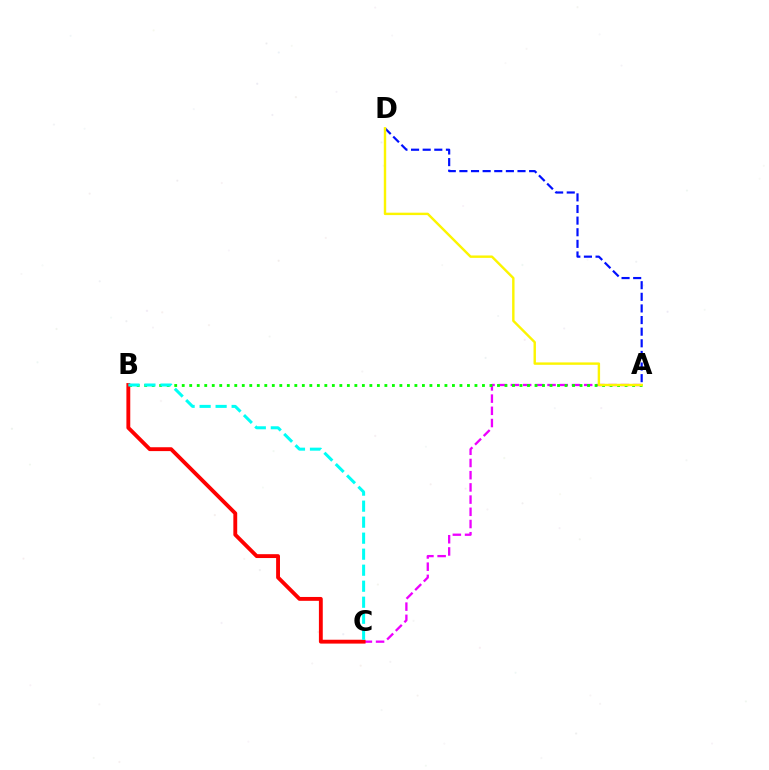{('A', 'C'): [{'color': '#ee00ff', 'line_style': 'dashed', 'thickness': 1.66}], ('A', 'B'): [{'color': '#08ff00', 'line_style': 'dotted', 'thickness': 2.04}], ('B', 'C'): [{'color': '#ff0000', 'line_style': 'solid', 'thickness': 2.78}, {'color': '#00fff6', 'line_style': 'dashed', 'thickness': 2.18}], ('A', 'D'): [{'color': '#0010ff', 'line_style': 'dashed', 'thickness': 1.58}, {'color': '#fcf500', 'line_style': 'solid', 'thickness': 1.74}]}